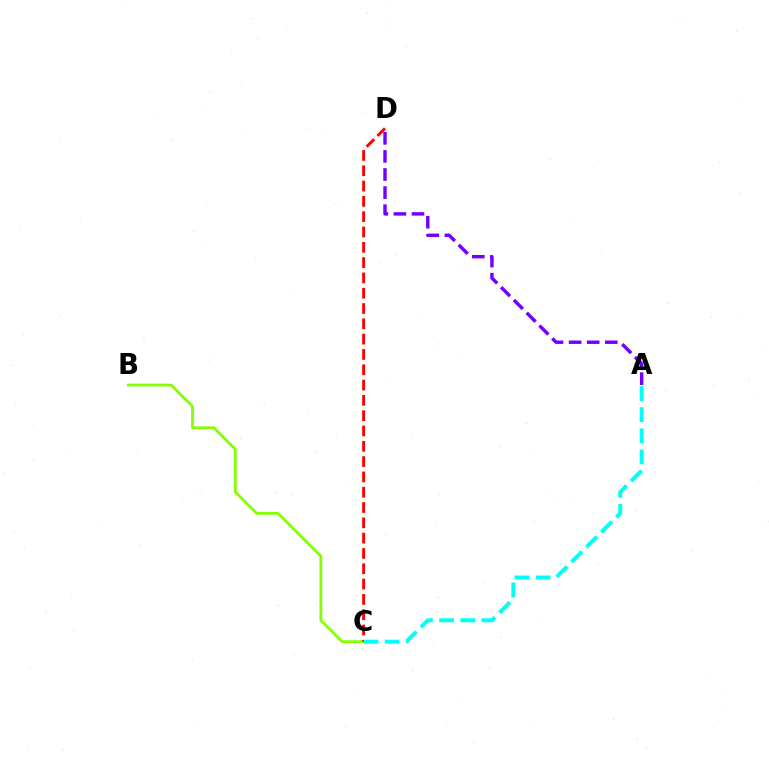{('A', 'D'): [{'color': '#7200ff', 'line_style': 'dashed', 'thickness': 2.46}], ('B', 'C'): [{'color': '#84ff00', 'line_style': 'solid', 'thickness': 2.01}], ('C', 'D'): [{'color': '#ff0000', 'line_style': 'dashed', 'thickness': 2.08}], ('A', 'C'): [{'color': '#00fff6', 'line_style': 'dashed', 'thickness': 2.87}]}